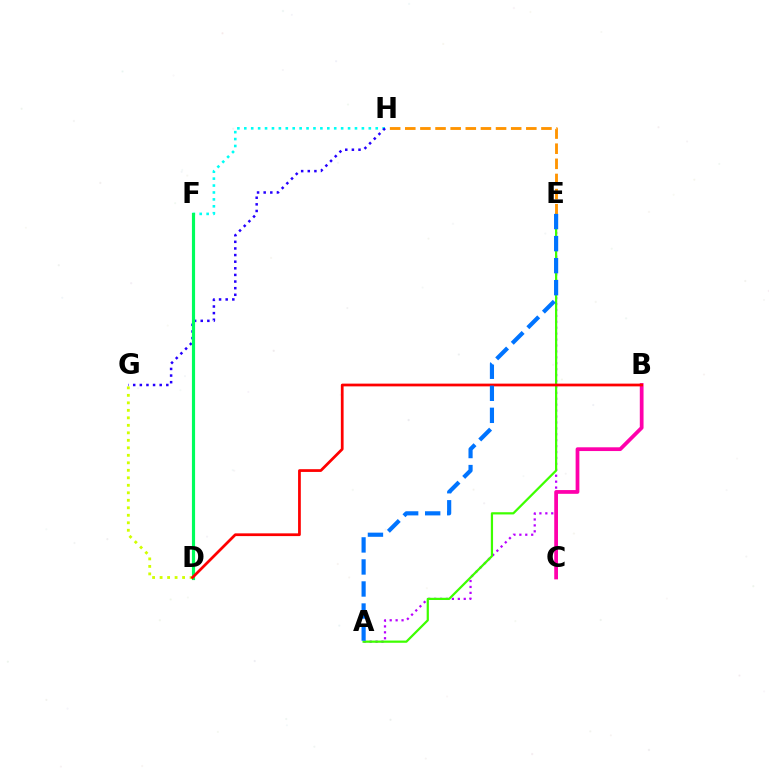{('F', 'H'): [{'color': '#00fff6', 'line_style': 'dotted', 'thickness': 1.88}], ('A', 'E'): [{'color': '#b900ff', 'line_style': 'dotted', 'thickness': 1.61}, {'color': '#3dff00', 'line_style': 'solid', 'thickness': 1.6}, {'color': '#0074ff', 'line_style': 'dashed', 'thickness': 2.99}], ('G', 'H'): [{'color': '#2500ff', 'line_style': 'dotted', 'thickness': 1.8}], ('B', 'C'): [{'color': '#ff00ac', 'line_style': 'solid', 'thickness': 2.7}], ('D', 'F'): [{'color': '#00ff5c', 'line_style': 'solid', 'thickness': 2.27}], ('D', 'G'): [{'color': '#d1ff00', 'line_style': 'dotted', 'thickness': 2.04}], ('B', 'D'): [{'color': '#ff0000', 'line_style': 'solid', 'thickness': 1.98}], ('E', 'H'): [{'color': '#ff9400', 'line_style': 'dashed', 'thickness': 2.06}]}